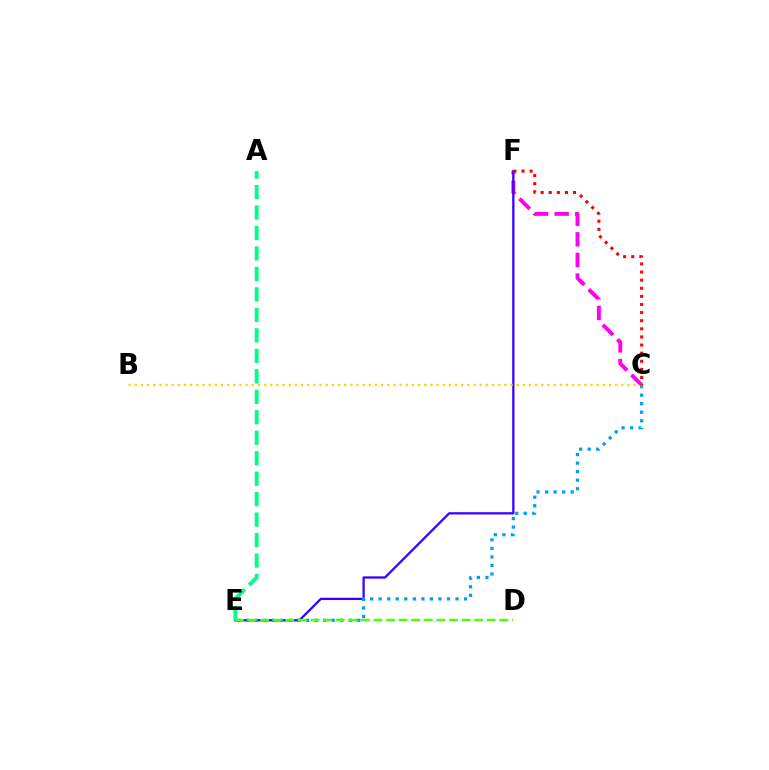{('C', 'F'): [{'color': '#ff00ed', 'line_style': 'dashed', 'thickness': 2.8}, {'color': '#ff0000', 'line_style': 'dotted', 'thickness': 2.2}], ('E', 'F'): [{'color': '#3700ff', 'line_style': 'solid', 'thickness': 1.64}], ('B', 'C'): [{'color': '#ffd500', 'line_style': 'dotted', 'thickness': 1.67}], ('C', 'E'): [{'color': '#009eff', 'line_style': 'dotted', 'thickness': 2.32}], ('D', 'E'): [{'color': '#4fff00', 'line_style': 'dashed', 'thickness': 1.71}], ('A', 'E'): [{'color': '#00ff86', 'line_style': 'dashed', 'thickness': 2.78}]}